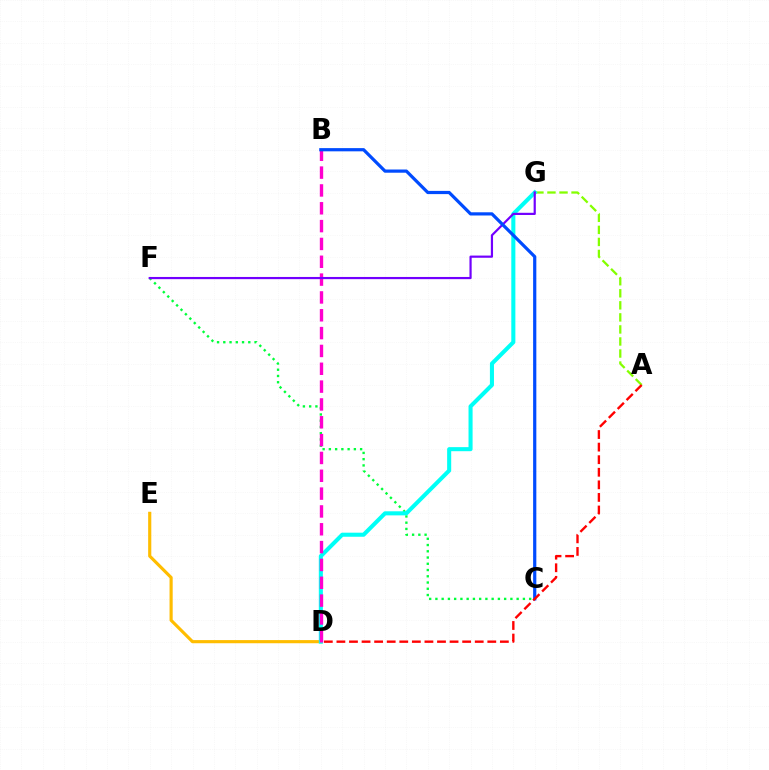{('C', 'F'): [{'color': '#00ff39', 'line_style': 'dotted', 'thickness': 1.7}], ('A', 'G'): [{'color': '#84ff00', 'line_style': 'dashed', 'thickness': 1.64}], ('D', 'E'): [{'color': '#ffbd00', 'line_style': 'solid', 'thickness': 2.27}], ('D', 'G'): [{'color': '#00fff6', 'line_style': 'solid', 'thickness': 2.93}], ('B', 'D'): [{'color': '#ff00cf', 'line_style': 'dashed', 'thickness': 2.42}], ('F', 'G'): [{'color': '#7200ff', 'line_style': 'solid', 'thickness': 1.58}], ('B', 'C'): [{'color': '#004bff', 'line_style': 'solid', 'thickness': 2.31}], ('A', 'D'): [{'color': '#ff0000', 'line_style': 'dashed', 'thickness': 1.71}]}